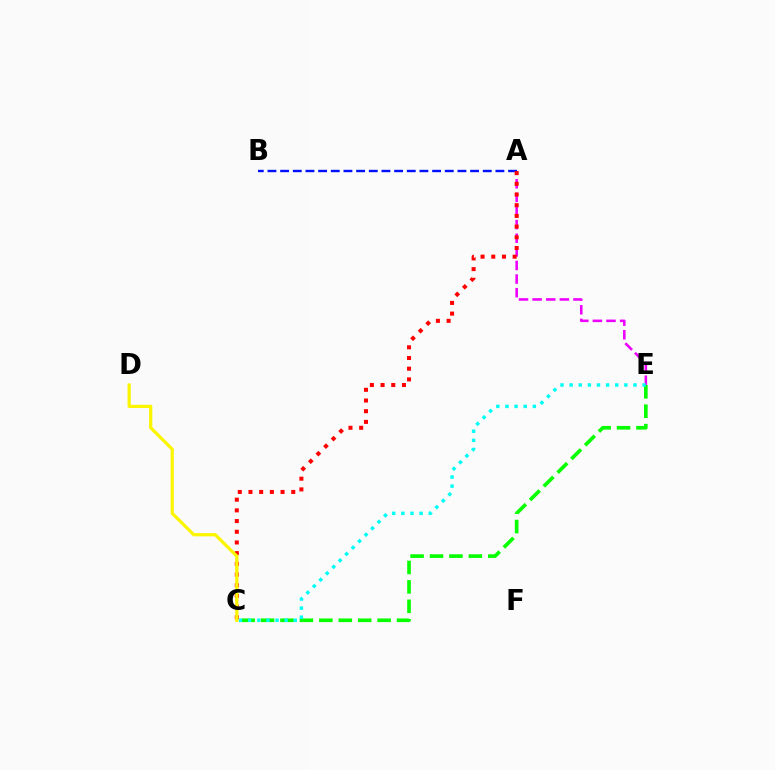{('C', 'E'): [{'color': '#08ff00', 'line_style': 'dashed', 'thickness': 2.64}, {'color': '#00fff6', 'line_style': 'dotted', 'thickness': 2.48}], ('A', 'E'): [{'color': '#ee00ff', 'line_style': 'dashed', 'thickness': 1.85}], ('A', 'B'): [{'color': '#0010ff', 'line_style': 'dashed', 'thickness': 1.72}], ('A', 'C'): [{'color': '#ff0000', 'line_style': 'dotted', 'thickness': 2.91}], ('C', 'D'): [{'color': '#fcf500', 'line_style': 'solid', 'thickness': 2.32}]}